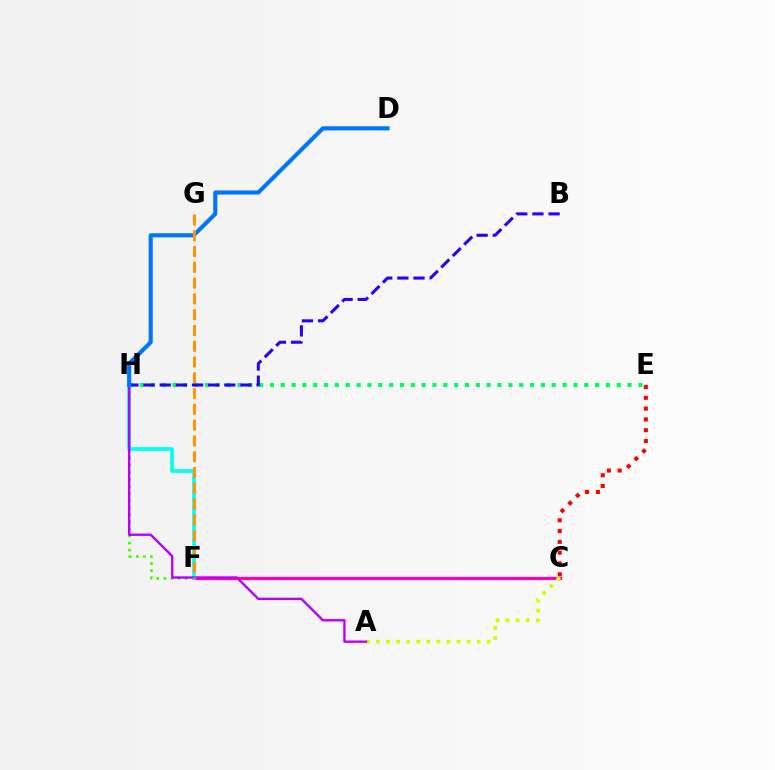{('E', 'H'): [{'color': '#00ff5c', 'line_style': 'dotted', 'thickness': 2.94}], ('C', 'F'): [{'color': '#ff00ac', 'line_style': 'solid', 'thickness': 2.28}], ('F', 'H'): [{'color': '#3dff00', 'line_style': 'dotted', 'thickness': 1.92}, {'color': '#00fff6', 'line_style': 'solid', 'thickness': 2.67}], ('A', 'C'): [{'color': '#d1ff00', 'line_style': 'dotted', 'thickness': 2.73}], ('B', 'H'): [{'color': '#2500ff', 'line_style': 'dashed', 'thickness': 2.19}], ('A', 'H'): [{'color': '#b900ff', 'line_style': 'solid', 'thickness': 1.71}], ('D', 'H'): [{'color': '#0074ff', 'line_style': 'solid', 'thickness': 2.96}], ('C', 'E'): [{'color': '#ff0000', 'line_style': 'dotted', 'thickness': 2.93}], ('F', 'G'): [{'color': '#ff9400', 'line_style': 'dashed', 'thickness': 2.14}]}